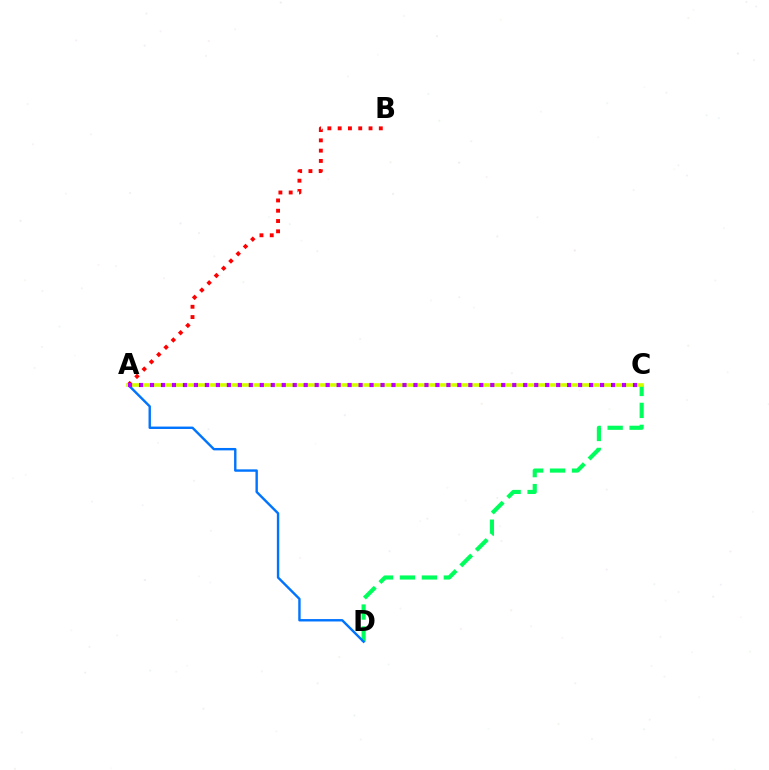{('A', 'B'): [{'color': '#ff0000', 'line_style': 'dotted', 'thickness': 2.79}], ('C', 'D'): [{'color': '#00ff5c', 'line_style': 'dashed', 'thickness': 2.98}], ('A', 'D'): [{'color': '#0074ff', 'line_style': 'solid', 'thickness': 1.73}], ('A', 'C'): [{'color': '#d1ff00', 'line_style': 'solid', 'thickness': 2.6}, {'color': '#b900ff', 'line_style': 'dotted', 'thickness': 2.98}]}